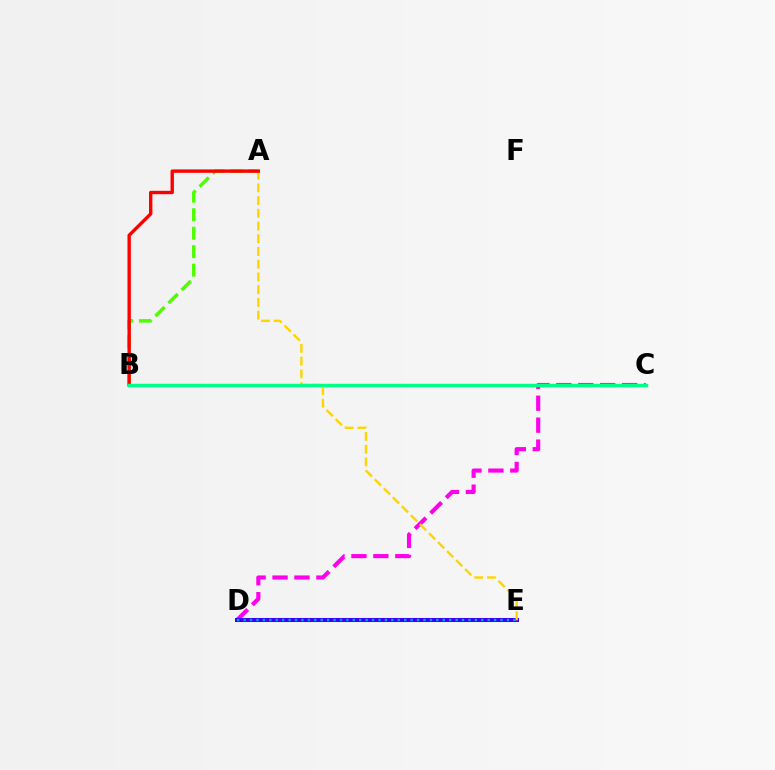{('C', 'D'): [{'color': '#ff00ed', 'line_style': 'dashed', 'thickness': 2.98}], ('D', 'E'): [{'color': '#3700ff', 'line_style': 'solid', 'thickness': 2.9}, {'color': '#009eff', 'line_style': 'dotted', 'thickness': 1.75}], ('A', 'B'): [{'color': '#4fff00', 'line_style': 'dashed', 'thickness': 2.51}, {'color': '#ff0000', 'line_style': 'solid', 'thickness': 2.44}], ('A', 'E'): [{'color': '#ffd500', 'line_style': 'dashed', 'thickness': 1.73}], ('B', 'C'): [{'color': '#00ff86', 'line_style': 'solid', 'thickness': 2.49}]}